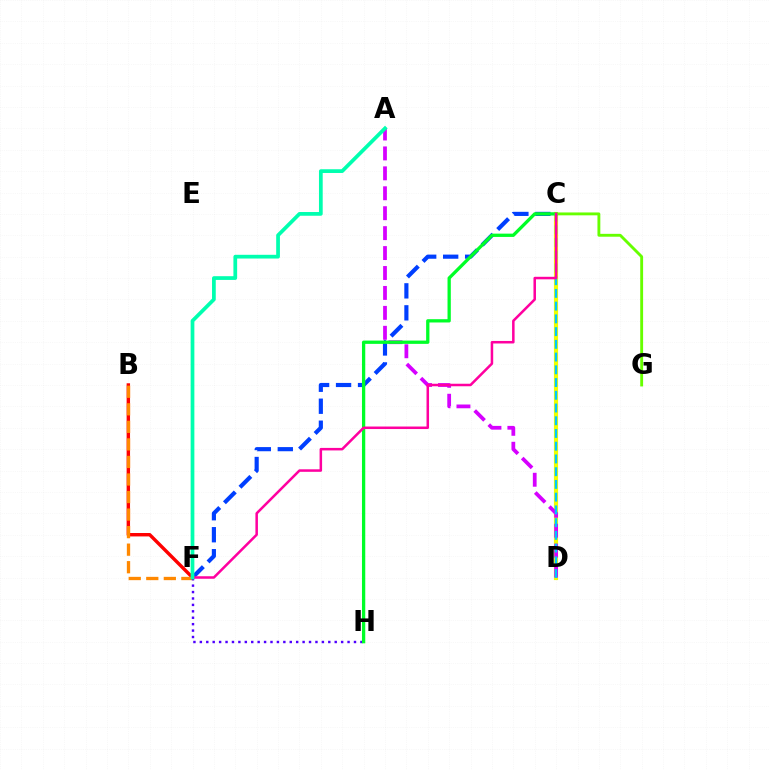{('C', 'D'): [{'color': '#eeff00', 'line_style': 'solid', 'thickness': 3.0}, {'color': '#00c7ff', 'line_style': 'dashed', 'thickness': 1.73}], ('B', 'F'): [{'color': '#ff0000', 'line_style': 'solid', 'thickness': 2.46}, {'color': '#ff8800', 'line_style': 'dashed', 'thickness': 2.38}], ('F', 'H'): [{'color': '#4f00ff', 'line_style': 'dotted', 'thickness': 1.74}], ('C', 'F'): [{'color': '#003fff', 'line_style': 'dashed', 'thickness': 2.99}, {'color': '#ff00a0', 'line_style': 'solid', 'thickness': 1.81}], ('A', 'D'): [{'color': '#d600ff', 'line_style': 'dashed', 'thickness': 2.71}], ('C', 'H'): [{'color': '#00ff27', 'line_style': 'solid', 'thickness': 2.37}], ('C', 'G'): [{'color': '#66ff00', 'line_style': 'solid', 'thickness': 2.07}], ('A', 'F'): [{'color': '#00ffaf', 'line_style': 'solid', 'thickness': 2.69}]}